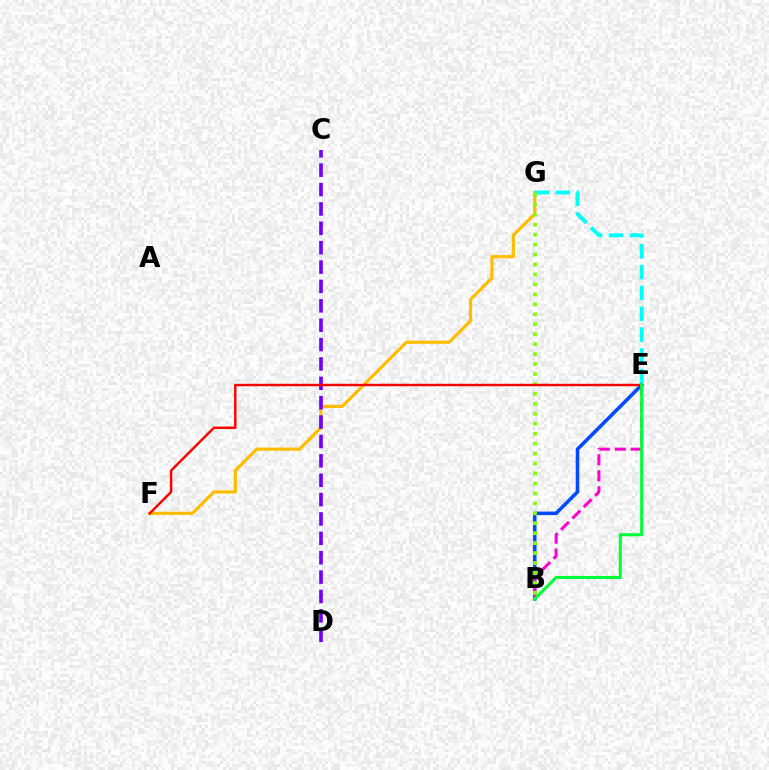{('F', 'G'): [{'color': '#ffbd00', 'line_style': 'solid', 'thickness': 2.3}], ('C', 'D'): [{'color': '#7200ff', 'line_style': 'dashed', 'thickness': 2.63}], ('B', 'E'): [{'color': '#004bff', 'line_style': 'solid', 'thickness': 2.56}, {'color': '#ff00cf', 'line_style': 'dashed', 'thickness': 2.17}, {'color': '#00ff39', 'line_style': 'solid', 'thickness': 2.2}], ('E', 'G'): [{'color': '#00fff6', 'line_style': 'dashed', 'thickness': 2.83}], ('B', 'G'): [{'color': '#84ff00', 'line_style': 'dotted', 'thickness': 2.7}], ('E', 'F'): [{'color': '#ff0000', 'line_style': 'solid', 'thickness': 1.74}]}